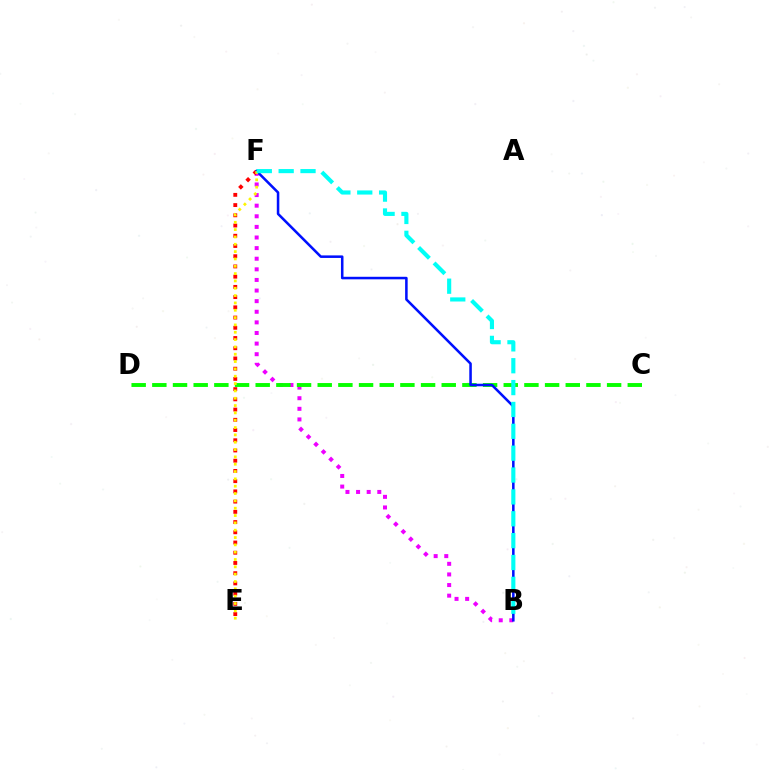{('B', 'F'): [{'color': '#ee00ff', 'line_style': 'dotted', 'thickness': 2.88}, {'color': '#0010ff', 'line_style': 'solid', 'thickness': 1.83}, {'color': '#00fff6', 'line_style': 'dashed', 'thickness': 2.97}], ('C', 'D'): [{'color': '#08ff00', 'line_style': 'dashed', 'thickness': 2.81}], ('E', 'F'): [{'color': '#ff0000', 'line_style': 'dotted', 'thickness': 2.78}, {'color': '#fcf500', 'line_style': 'dotted', 'thickness': 1.99}]}